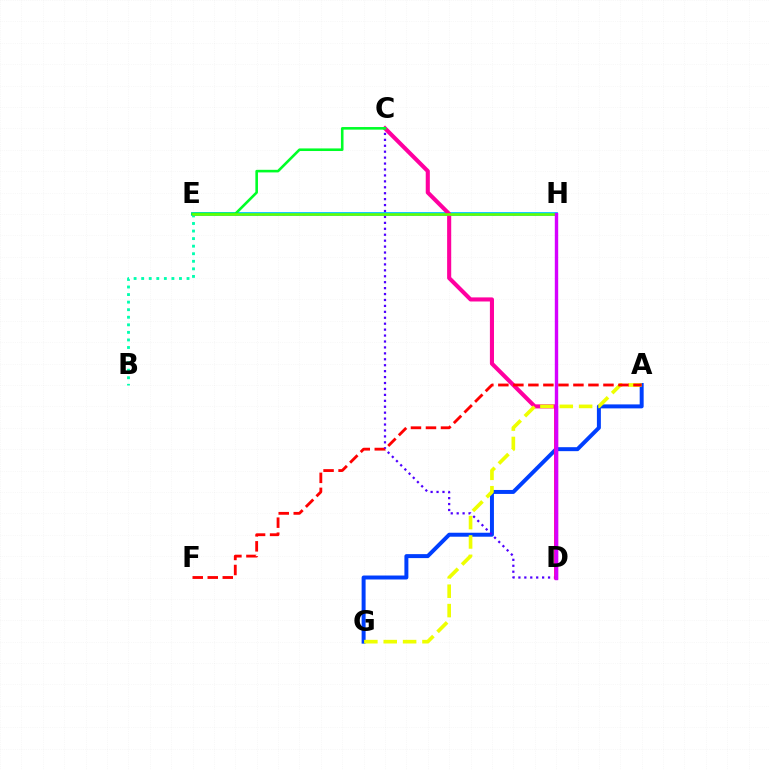{('E', 'H'): [{'color': '#ff8800', 'line_style': 'dotted', 'thickness': 1.84}, {'color': '#00c7ff', 'line_style': 'solid', 'thickness': 2.75}, {'color': '#66ff00', 'line_style': 'solid', 'thickness': 1.83}], ('B', 'E'): [{'color': '#00ffaf', 'line_style': 'dotted', 'thickness': 2.05}], ('A', 'G'): [{'color': '#003fff', 'line_style': 'solid', 'thickness': 2.86}, {'color': '#eeff00', 'line_style': 'dashed', 'thickness': 2.63}], ('C', 'D'): [{'color': '#4f00ff', 'line_style': 'dotted', 'thickness': 1.61}, {'color': '#ff00a0', 'line_style': 'solid', 'thickness': 2.95}], ('C', 'E'): [{'color': '#00ff27', 'line_style': 'solid', 'thickness': 1.87}], ('A', 'F'): [{'color': '#ff0000', 'line_style': 'dashed', 'thickness': 2.04}], ('D', 'H'): [{'color': '#d600ff', 'line_style': 'solid', 'thickness': 2.44}]}